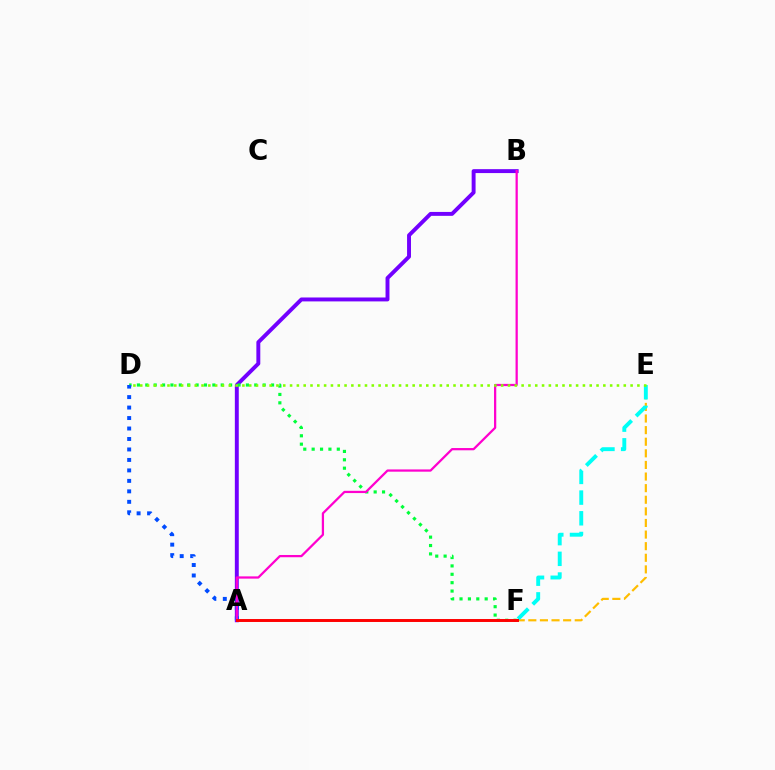{('E', 'F'): [{'color': '#ffbd00', 'line_style': 'dashed', 'thickness': 1.58}, {'color': '#00fff6', 'line_style': 'dashed', 'thickness': 2.81}], ('A', 'B'): [{'color': '#7200ff', 'line_style': 'solid', 'thickness': 2.82}, {'color': '#ff00cf', 'line_style': 'solid', 'thickness': 1.62}], ('D', 'F'): [{'color': '#00ff39', 'line_style': 'dotted', 'thickness': 2.28}], ('A', 'D'): [{'color': '#004bff', 'line_style': 'dotted', 'thickness': 2.85}], ('D', 'E'): [{'color': '#84ff00', 'line_style': 'dotted', 'thickness': 1.85}], ('A', 'F'): [{'color': '#ff0000', 'line_style': 'solid', 'thickness': 2.12}]}